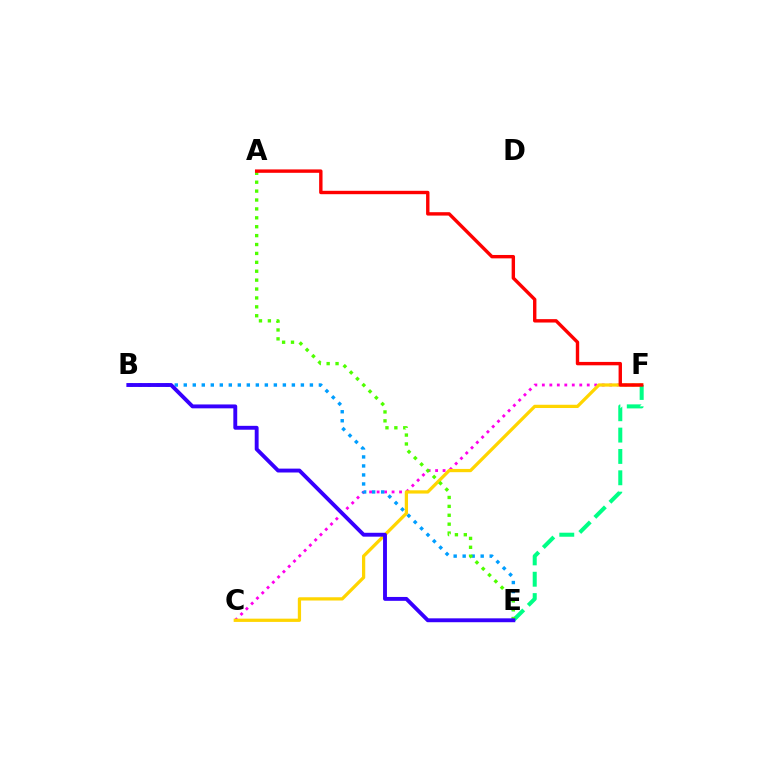{('C', 'F'): [{'color': '#ff00ed', 'line_style': 'dotted', 'thickness': 2.03}, {'color': '#ffd500', 'line_style': 'solid', 'thickness': 2.34}], ('E', 'F'): [{'color': '#00ff86', 'line_style': 'dashed', 'thickness': 2.9}], ('B', 'E'): [{'color': '#009eff', 'line_style': 'dotted', 'thickness': 2.45}, {'color': '#3700ff', 'line_style': 'solid', 'thickness': 2.8}], ('A', 'E'): [{'color': '#4fff00', 'line_style': 'dotted', 'thickness': 2.42}], ('A', 'F'): [{'color': '#ff0000', 'line_style': 'solid', 'thickness': 2.44}]}